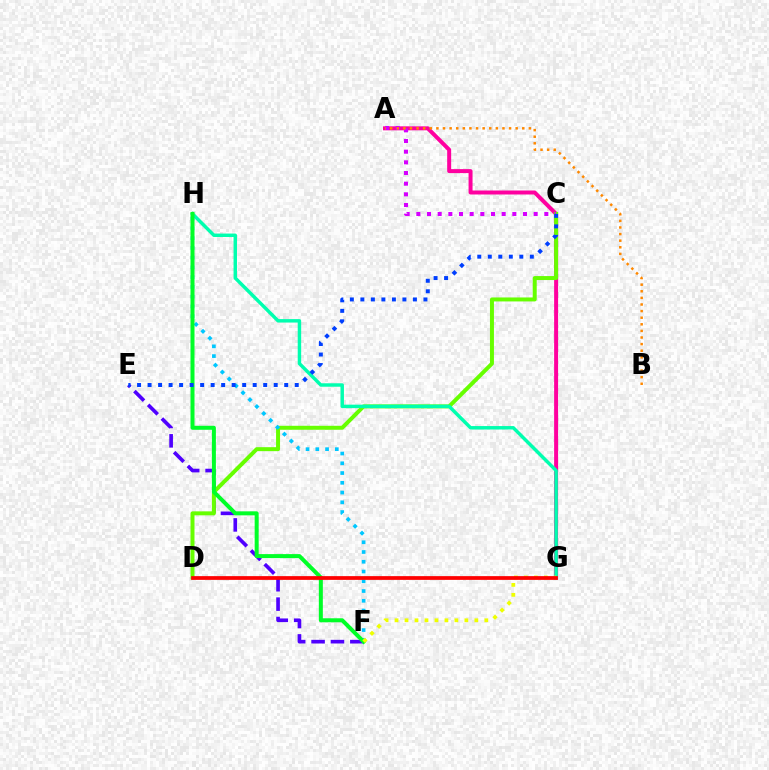{('A', 'G'): [{'color': '#ff00a0', 'line_style': 'solid', 'thickness': 2.87}], ('E', 'F'): [{'color': '#4f00ff', 'line_style': 'dashed', 'thickness': 2.63}], ('C', 'D'): [{'color': '#66ff00', 'line_style': 'solid', 'thickness': 2.86}], ('A', 'C'): [{'color': '#d600ff', 'line_style': 'dotted', 'thickness': 2.9}], ('G', 'H'): [{'color': '#00ffaf', 'line_style': 'solid', 'thickness': 2.48}], ('F', 'H'): [{'color': '#00c7ff', 'line_style': 'dotted', 'thickness': 2.65}, {'color': '#00ff27', 'line_style': 'solid', 'thickness': 2.88}], ('A', 'B'): [{'color': '#ff8800', 'line_style': 'dotted', 'thickness': 1.79}], ('C', 'E'): [{'color': '#003fff', 'line_style': 'dotted', 'thickness': 2.86}], ('F', 'G'): [{'color': '#eeff00', 'line_style': 'dotted', 'thickness': 2.71}], ('D', 'G'): [{'color': '#ff0000', 'line_style': 'solid', 'thickness': 2.69}]}